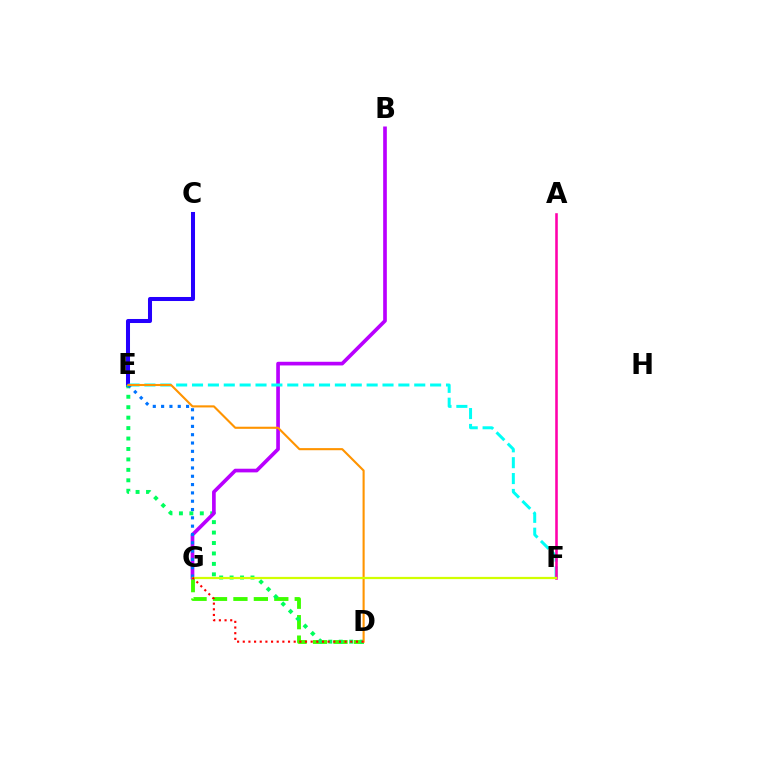{('C', 'E'): [{'color': '#2500ff', 'line_style': 'solid', 'thickness': 2.9}], ('D', 'G'): [{'color': '#3dff00', 'line_style': 'dashed', 'thickness': 2.78}, {'color': '#ff0000', 'line_style': 'dotted', 'thickness': 1.54}], ('D', 'E'): [{'color': '#00ff5c', 'line_style': 'dotted', 'thickness': 2.84}, {'color': '#ff9400', 'line_style': 'solid', 'thickness': 1.52}], ('B', 'G'): [{'color': '#b900ff', 'line_style': 'solid', 'thickness': 2.64}], ('E', 'F'): [{'color': '#00fff6', 'line_style': 'dashed', 'thickness': 2.16}], ('E', 'G'): [{'color': '#0074ff', 'line_style': 'dotted', 'thickness': 2.26}], ('A', 'F'): [{'color': '#ff00ac', 'line_style': 'solid', 'thickness': 1.85}], ('F', 'G'): [{'color': '#d1ff00', 'line_style': 'solid', 'thickness': 1.6}]}